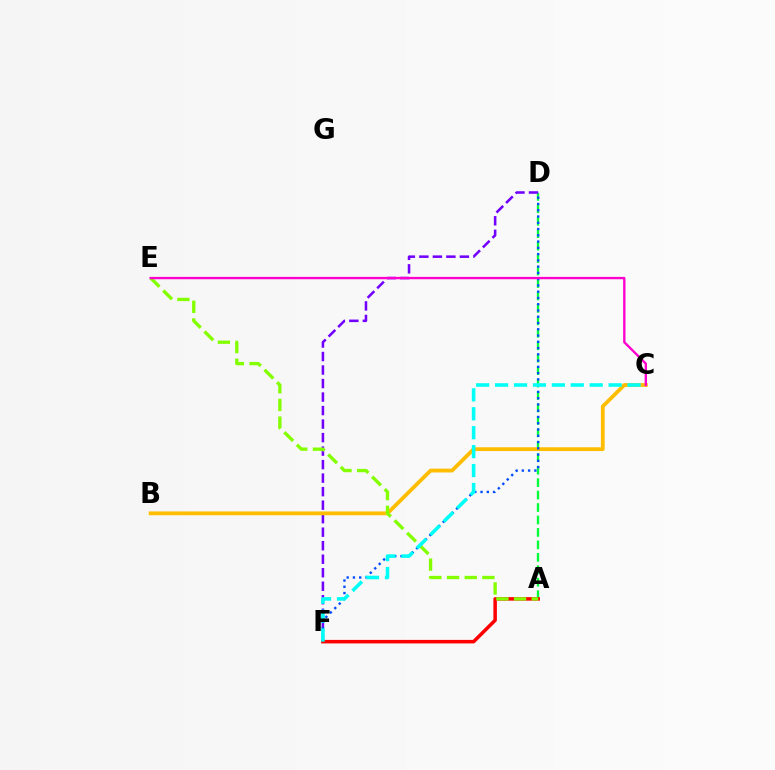{('A', 'D'): [{'color': '#00ff39', 'line_style': 'dashed', 'thickness': 1.69}], ('D', 'F'): [{'color': '#7200ff', 'line_style': 'dashed', 'thickness': 1.84}, {'color': '#004bff', 'line_style': 'dotted', 'thickness': 1.7}], ('B', 'C'): [{'color': '#ffbd00', 'line_style': 'solid', 'thickness': 2.74}], ('A', 'F'): [{'color': '#ff0000', 'line_style': 'solid', 'thickness': 2.53}], ('A', 'E'): [{'color': '#84ff00', 'line_style': 'dashed', 'thickness': 2.4}], ('C', 'F'): [{'color': '#00fff6', 'line_style': 'dashed', 'thickness': 2.57}], ('C', 'E'): [{'color': '#ff00cf', 'line_style': 'solid', 'thickness': 1.7}]}